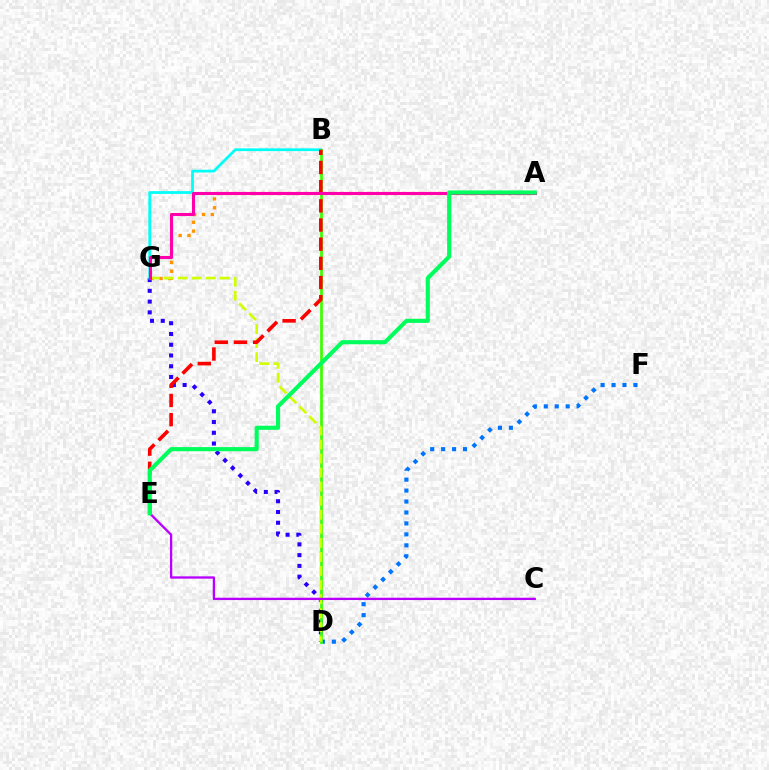{('D', 'G'): [{'color': '#2500ff', 'line_style': 'dotted', 'thickness': 2.92}, {'color': '#d1ff00', 'line_style': 'dashed', 'thickness': 1.91}], ('B', 'G'): [{'color': '#00fff6', 'line_style': 'solid', 'thickness': 2.0}], ('D', 'F'): [{'color': '#0074ff', 'line_style': 'dotted', 'thickness': 2.97}], ('B', 'D'): [{'color': '#3dff00', 'line_style': 'solid', 'thickness': 1.97}], ('A', 'G'): [{'color': '#ff9400', 'line_style': 'dotted', 'thickness': 2.41}, {'color': '#ff00ac', 'line_style': 'solid', 'thickness': 2.21}], ('C', 'E'): [{'color': '#b900ff', 'line_style': 'solid', 'thickness': 1.67}], ('B', 'E'): [{'color': '#ff0000', 'line_style': 'dashed', 'thickness': 2.6}], ('A', 'E'): [{'color': '#00ff5c', 'line_style': 'solid', 'thickness': 2.97}]}